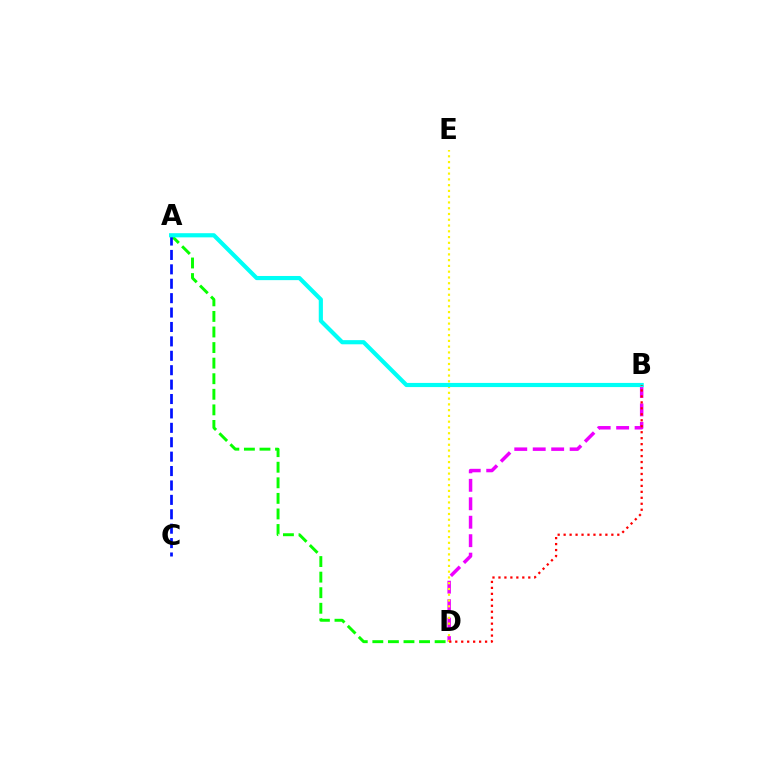{('B', 'D'): [{'color': '#ee00ff', 'line_style': 'dashed', 'thickness': 2.51}, {'color': '#ff0000', 'line_style': 'dotted', 'thickness': 1.62}], ('A', 'D'): [{'color': '#08ff00', 'line_style': 'dashed', 'thickness': 2.12}], ('A', 'C'): [{'color': '#0010ff', 'line_style': 'dashed', 'thickness': 1.96}], ('D', 'E'): [{'color': '#fcf500', 'line_style': 'dotted', 'thickness': 1.57}], ('A', 'B'): [{'color': '#00fff6', 'line_style': 'solid', 'thickness': 2.99}]}